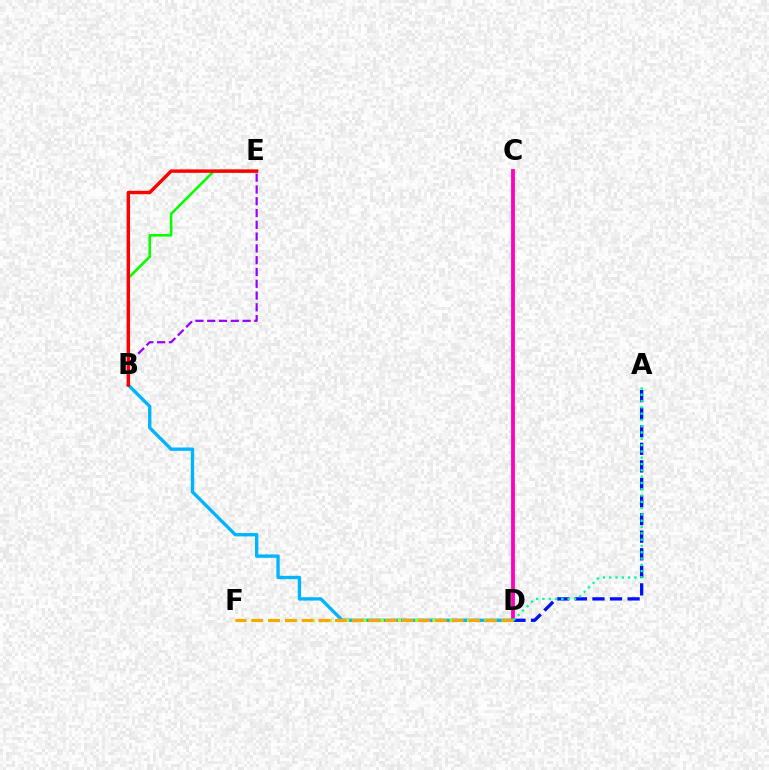{('B', 'E'): [{'color': '#08ff00', 'line_style': 'solid', 'thickness': 1.9}, {'color': '#9b00ff', 'line_style': 'dashed', 'thickness': 1.6}, {'color': '#ff0000', 'line_style': 'solid', 'thickness': 2.47}], ('C', 'D'): [{'color': '#ff00bd', 'line_style': 'solid', 'thickness': 2.74}], ('B', 'D'): [{'color': '#00b5ff', 'line_style': 'solid', 'thickness': 2.41}], ('A', 'D'): [{'color': '#0010ff', 'line_style': 'dashed', 'thickness': 2.39}, {'color': '#00ff9d', 'line_style': 'dotted', 'thickness': 1.71}], ('D', 'F'): [{'color': '#b3ff00', 'line_style': 'dotted', 'thickness': 2.35}, {'color': '#ffa500', 'line_style': 'dashed', 'thickness': 2.27}]}